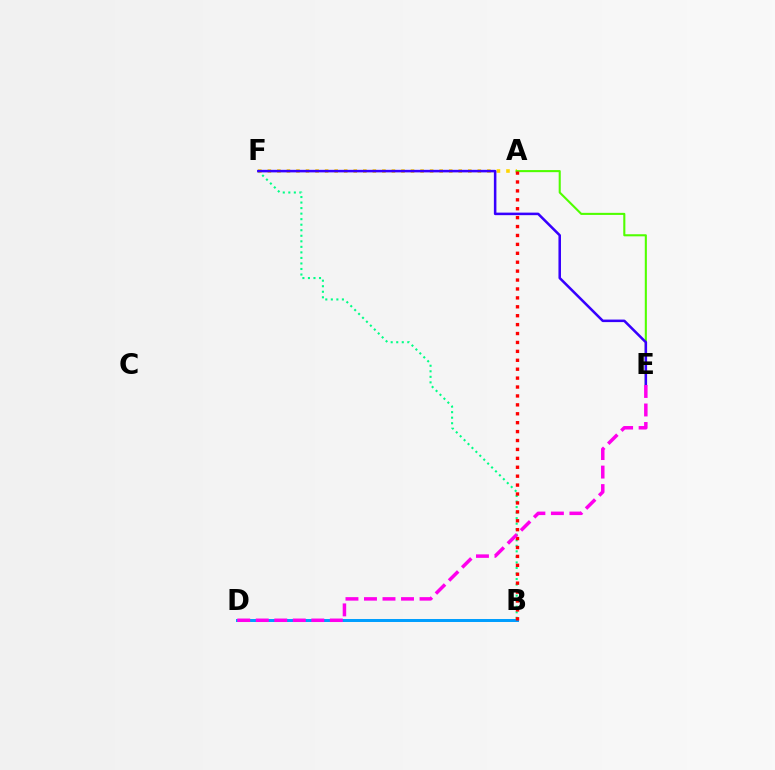{('B', 'D'): [{'color': '#009eff', 'line_style': 'solid', 'thickness': 2.14}], ('B', 'F'): [{'color': '#00ff86', 'line_style': 'dotted', 'thickness': 1.5}], ('A', 'F'): [{'color': '#ffd500', 'line_style': 'dotted', 'thickness': 2.59}], ('A', 'E'): [{'color': '#4fff00', 'line_style': 'solid', 'thickness': 1.5}], ('E', 'F'): [{'color': '#3700ff', 'line_style': 'solid', 'thickness': 1.83}], ('A', 'B'): [{'color': '#ff0000', 'line_style': 'dotted', 'thickness': 2.42}], ('D', 'E'): [{'color': '#ff00ed', 'line_style': 'dashed', 'thickness': 2.52}]}